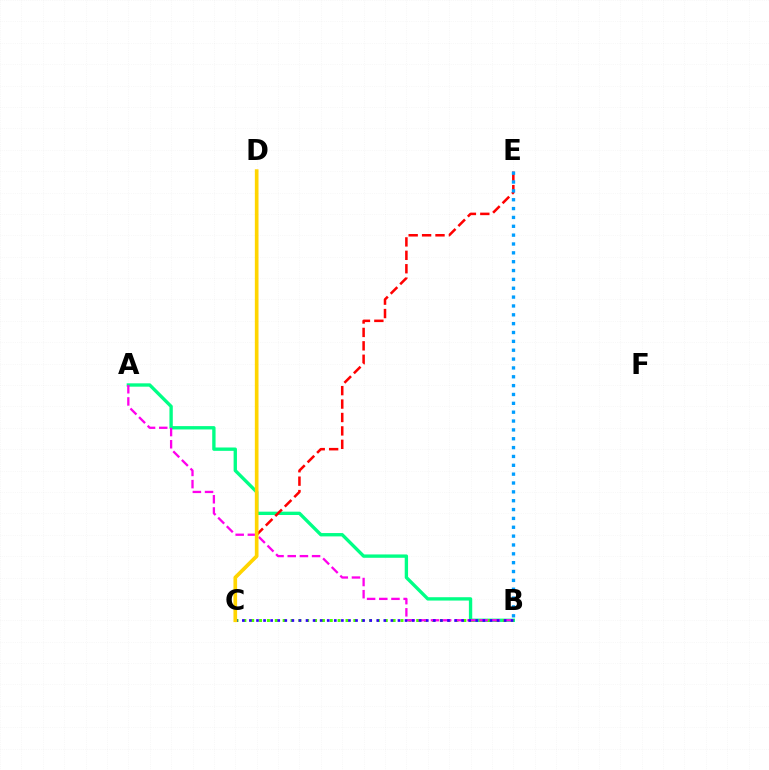{('A', 'B'): [{'color': '#00ff86', 'line_style': 'solid', 'thickness': 2.41}, {'color': '#ff00ed', 'line_style': 'dashed', 'thickness': 1.65}], ('C', 'E'): [{'color': '#ff0000', 'line_style': 'dashed', 'thickness': 1.82}], ('B', 'C'): [{'color': '#4fff00', 'line_style': 'dotted', 'thickness': 2.13}, {'color': '#3700ff', 'line_style': 'dotted', 'thickness': 1.92}], ('B', 'E'): [{'color': '#009eff', 'line_style': 'dotted', 'thickness': 2.41}], ('C', 'D'): [{'color': '#ffd500', 'line_style': 'solid', 'thickness': 2.64}]}